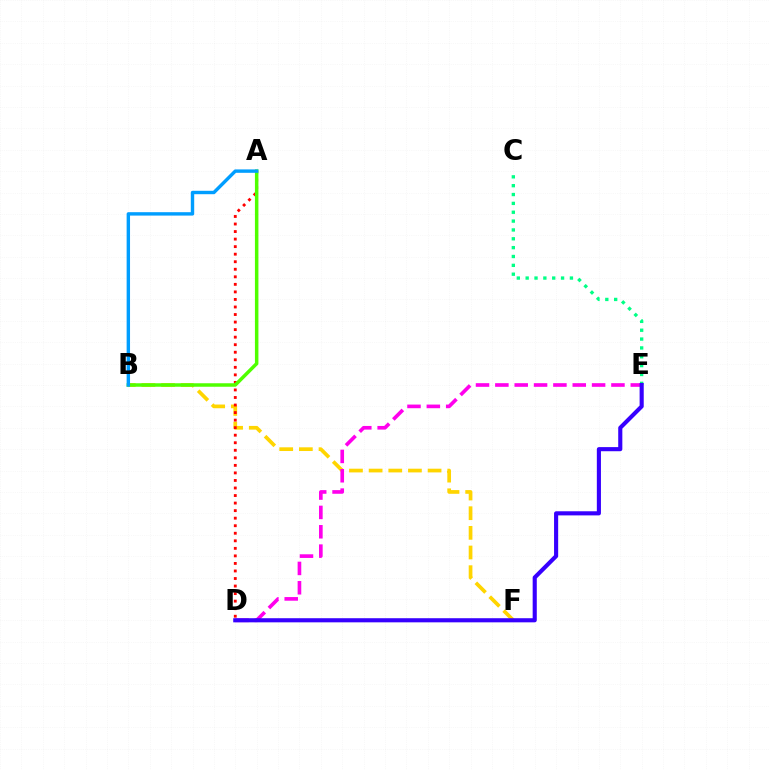{('B', 'F'): [{'color': '#ffd500', 'line_style': 'dashed', 'thickness': 2.67}], ('A', 'D'): [{'color': '#ff0000', 'line_style': 'dotted', 'thickness': 2.05}], ('A', 'B'): [{'color': '#4fff00', 'line_style': 'solid', 'thickness': 2.51}, {'color': '#009eff', 'line_style': 'solid', 'thickness': 2.45}], ('D', 'E'): [{'color': '#ff00ed', 'line_style': 'dashed', 'thickness': 2.63}, {'color': '#3700ff', 'line_style': 'solid', 'thickness': 2.96}], ('C', 'E'): [{'color': '#00ff86', 'line_style': 'dotted', 'thickness': 2.4}]}